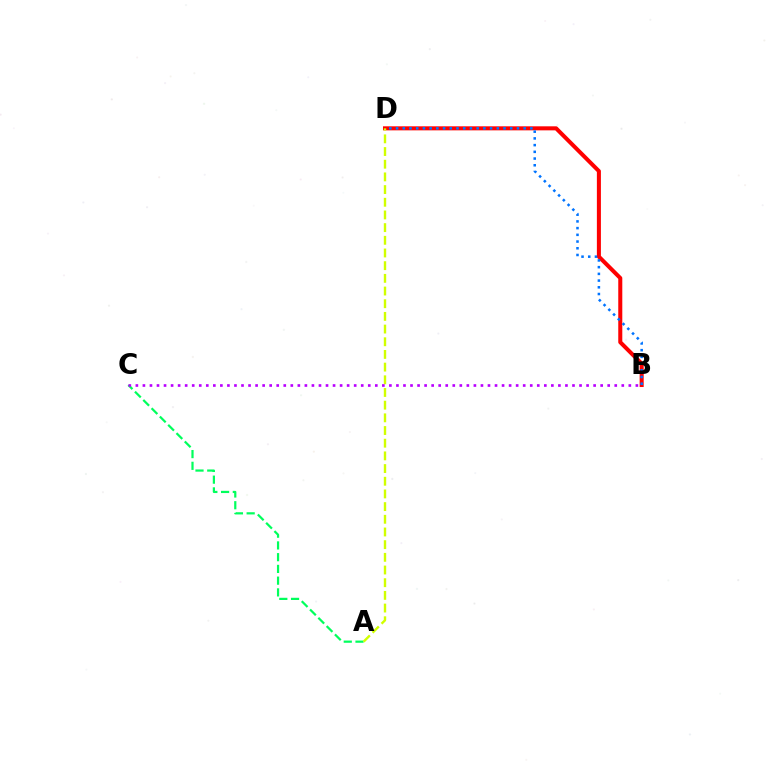{('B', 'D'): [{'color': '#ff0000', 'line_style': 'solid', 'thickness': 2.91}, {'color': '#0074ff', 'line_style': 'dotted', 'thickness': 1.82}], ('A', 'C'): [{'color': '#00ff5c', 'line_style': 'dashed', 'thickness': 1.59}], ('A', 'D'): [{'color': '#d1ff00', 'line_style': 'dashed', 'thickness': 1.72}], ('B', 'C'): [{'color': '#b900ff', 'line_style': 'dotted', 'thickness': 1.91}]}